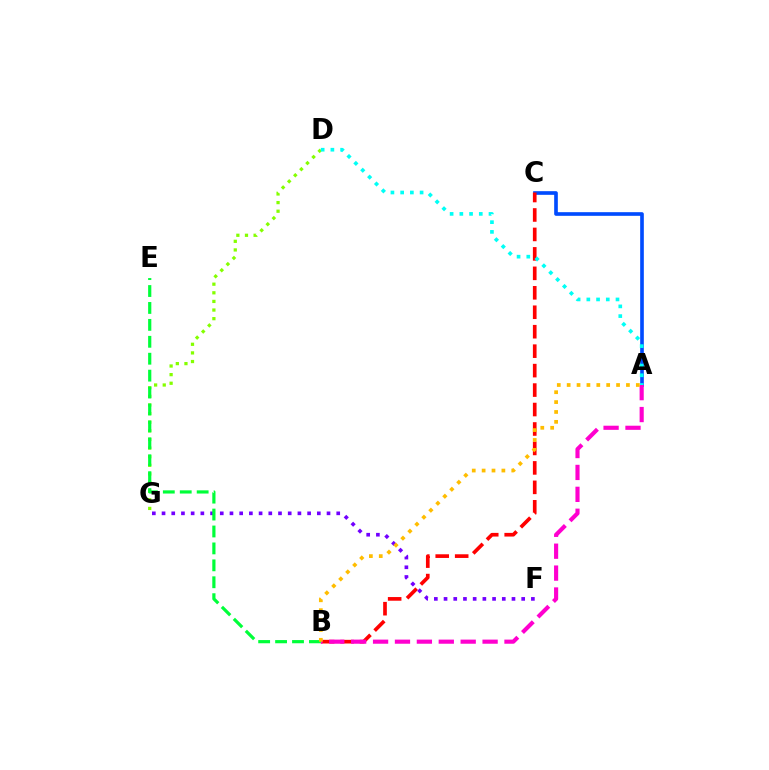{('A', 'C'): [{'color': '#004bff', 'line_style': 'solid', 'thickness': 2.63}], ('B', 'C'): [{'color': '#ff0000', 'line_style': 'dashed', 'thickness': 2.64}], ('A', 'B'): [{'color': '#ff00cf', 'line_style': 'dashed', 'thickness': 2.98}, {'color': '#ffbd00', 'line_style': 'dotted', 'thickness': 2.68}], ('F', 'G'): [{'color': '#7200ff', 'line_style': 'dotted', 'thickness': 2.64}], ('D', 'G'): [{'color': '#84ff00', 'line_style': 'dotted', 'thickness': 2.34}], ('A', 'D'): [{'color': '#00fff6', 'line_style': 'dotted', 'thickness': 2.64}], ('B', 'E'): [{'color': '#00ff39', 'line_style': 'dashed', 'thickness': 2.3}]}